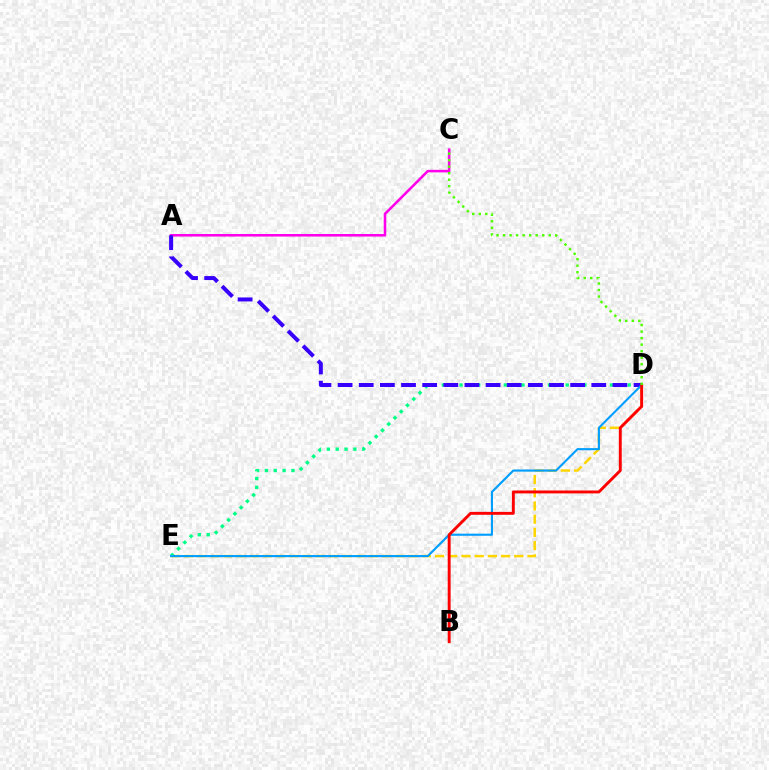{('D', 'E'): [{'color': '#ffd500', 'line_style': 'dashed', 'thickness': 1.8}, {'color': '#00ff86', 'line_style': 'dotted', 'thickness': 2.4}, {'color': '#009eff', 'line_style': 'solid', 'thickness': 1.52}], ('A', 'C'): [{'color': '#ff00ed', 'line_style': 'solid', 'thickness': 1.84}], ('A', 'D'): [{'color': '#3700ff', 'line_style': 'dashed', 'thickness': 2.87}], ('B', 'D'): [{'color': '#ff0000', 'line_style': 'solid', 'thickness': 2.1}], ('C', 'D'): [{'color': '#4fff00', 'line_style': 'dotted', 'thickness': 1.77}]}